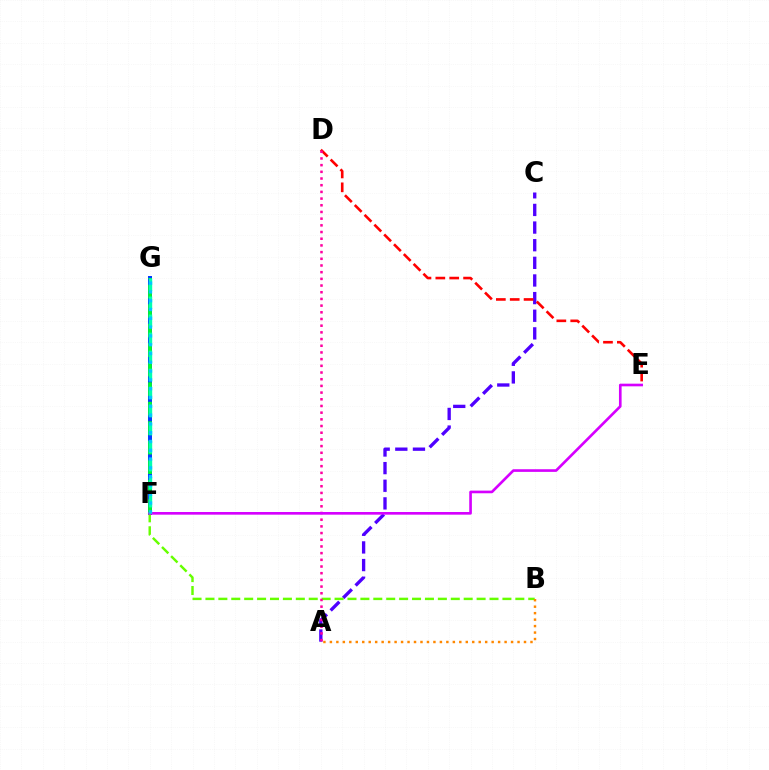{('A', 'C'): [{'color': '#4f00ff', 'line_style': 'dashed', 'thickness': 2.4}], ('F', 'G'): [{'color': '#eeff00', 'line_style': 'solid', 'thickness': 2.88}, {'color': '#003fff', 'line_style': 'solid', 'thickness': 2.88}, {'color': '#00ff27', 'line_style': 'dashed', 'thickness': 2.65}, {'color': '#00ffaf', 'line_style': 'dashed', 'thickness': 2.45}, {'color': '#00c7ff', 'line_style': 'dotted', 'thickness': 2.39}], ('B', 'F'): [{'color': '#66ff00', 'line_style': 'dashed', 'thickness': 1.75}], ('D', 'E'): [{'color': '#ff0000', 'line_style': 'dashed', 'thickness': 1.88}], ('A', 'B'): [{'color': '#ff8800', 'line_style': 'dotted', 'thickness': 1.76}], ('A', 'D'): [{'color': '#ff00a0', 'line_style': 'dotted', 'thickness': 1.82}], ('E', 'F'): [{'color': '#d600ff', 'line_style': 'solid', 'thickness': 1.91}]}